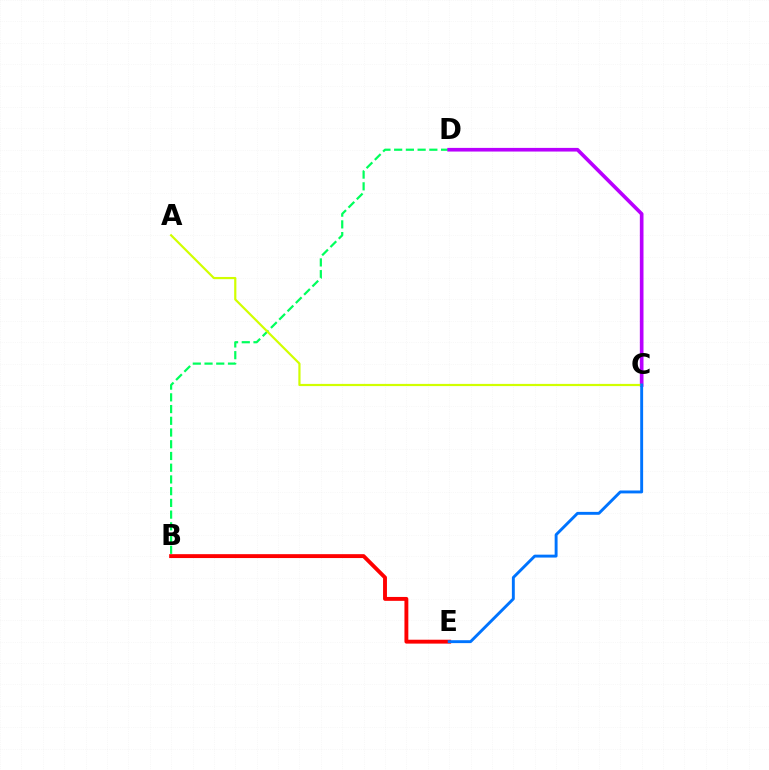{('B', 'D'): [{'color': '#00ff5c', 'line_style': 'dashed', 'thickness': 1.59}], ('C', 'D'): [{'color': '#b900ff', 'line_style': 'solid', 'thickness': 2.63}], ('B', 'E'): [{'color': '#ff0000', 'line_style': 'solid', 'thickness': 2.8}], ('A', 'C'): [{'color': '#d1ff00', 'line_style': 'solid', 'thickness': 1.58}], ('C', 'E'): [{'color': '#0074ff', 'line_style': 'solid', 'thickness': 2.09}]}